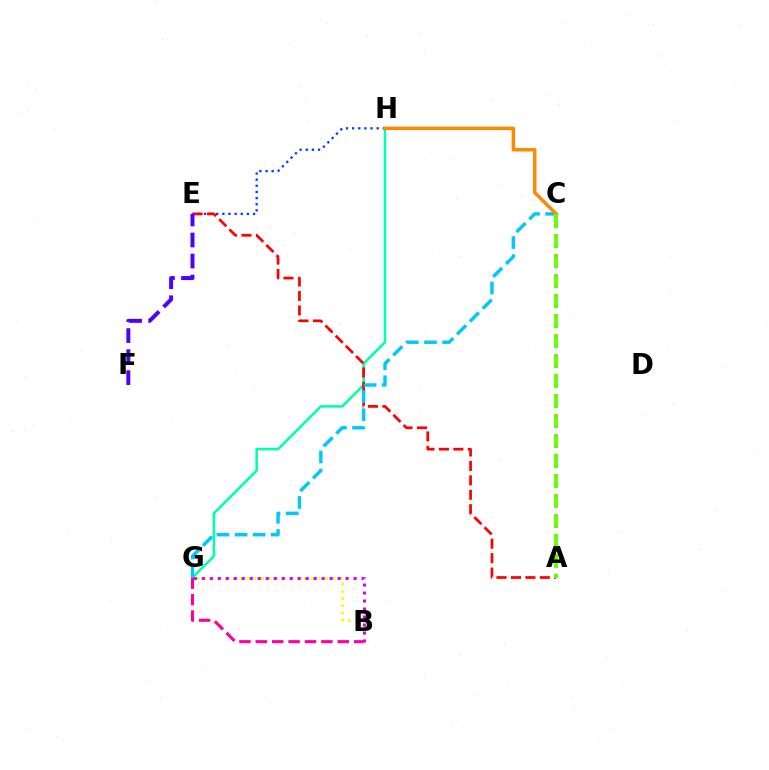{('E', 'H'): [{'color': '#003fff', 'line_style': 'dotted', 'thickness': 1.67}], ('B', 'G'): [{'color': '#eeff00', 'line_style': 'dotted', 'thickness': 1.95}, {'color': '#d600ff', 'line_style': 'dotted', 'thickness': 2.17}, {'color': '#ff00a0', 'line_style': 'dashed', 'thickness': 2.23}], ('G', 'H'): [{'color': '#00ffaf', 'line_style': 'solid', 'thickness': 1.85}], ('A', 'E'): [{'color': '#ff0000', 'line_style': 'dashed', 'thickness': 1.96}], ('C', 'G'): [{'color': '#00c7ff', 'line_style': 'dashed', 'thickness': 2.46}], ('A', 'C'): [{'color': '#00ff27', 'line_style': 'dotted', 'thickness': 2.72}, {'color': '#66ff00', 'line_style': 'dashed', 'thickness': 2.72}], ('C', 'H'): [{'color': '#ff8800', 'line_style': 'solid', 'thickness': 2.5}], ('E', 'F'): [{'color': '#4f00ff', 'line_style': 'dashed', 'thickness': 2.86}]}